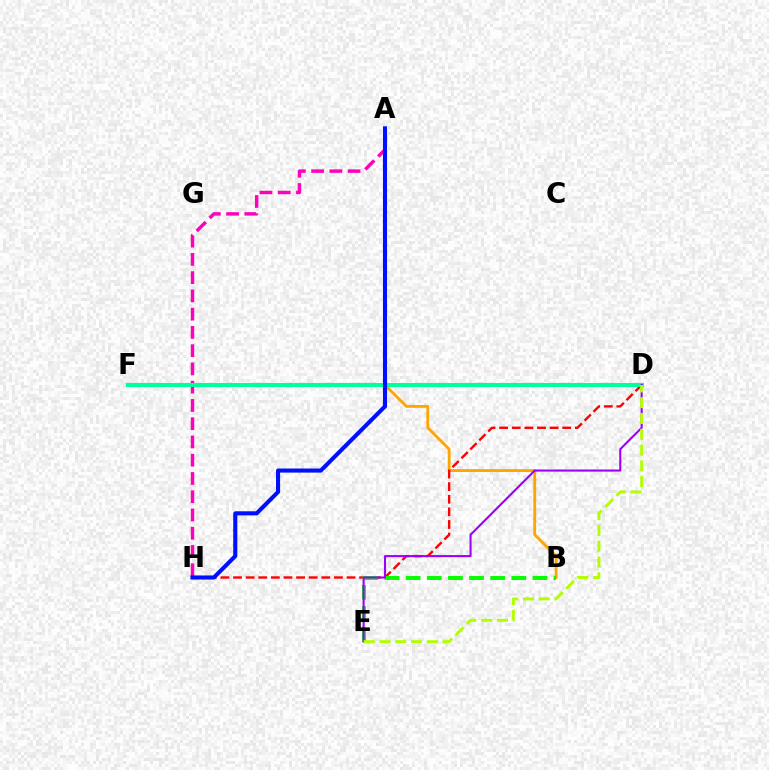{('B', 'F'): [{'color': '#ffa500', 'line_style': 'solid', 'thickness': 2.05}], ('A', 'H'): [{'color': '#ff00bd', 'line_style': 'dashed', 'thickness': 2.48}, {'color': '#0010ff', 'line_style': 'solid', 'thickness': 2.95}], ('D', 'H'): [{'color': '#ff0000', 'line_style': 'dashed', 'thickness': 1.71}], ('B', 'E'): [{'color': '#08ff00', 'line_style': 'dashed', 'thickness': 2.87}], ('D', 'F'): [{'color': '#00b5ff', 'line_style': 'solid', 'thickness': 2.84}, {'color': '#00ff9d', 'line_style': 'solid', 'thickness': 2.93}], ('D', 'E'): [{'color': '#9b00ff', 'line_style': 'solid', 'thickness': 1.51}, {'color': '#b3ff00', 'line_style': 'dashed', 'thickness': 2.15}]}